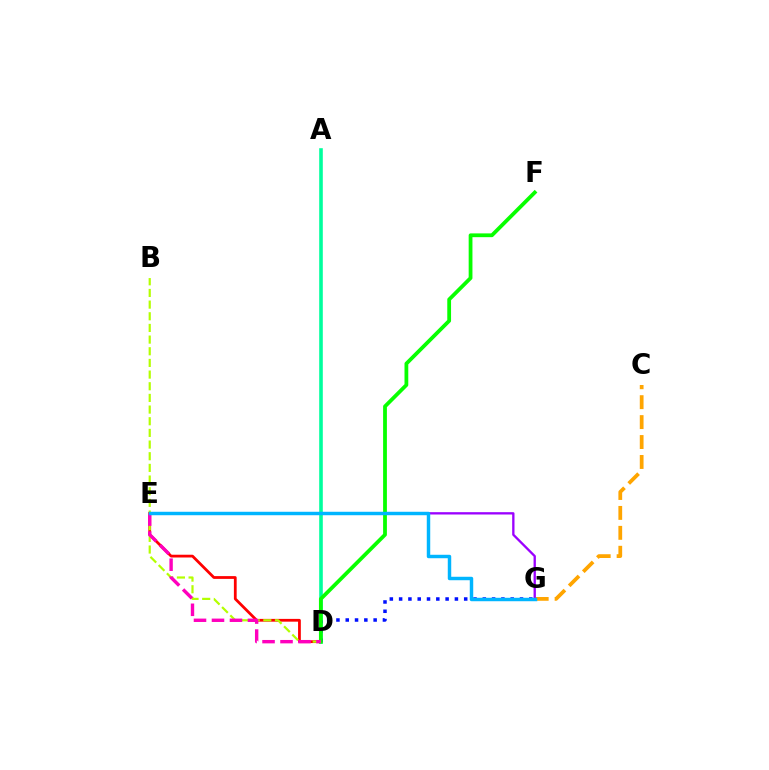{('C', 'G'): [{'color': '#ffa500', 'line_style': 'dashed', 'thickness': 2.71}], ('A', 'D'): [{'color': '#00ff9d', 'line_style': 'solid', 'thickness': 2.59}], ('E', 'G'): [{'color': '#9b00ff', 'line_style': 'solid', 'thickness': 1.67}, {'color': '#00b5ff', 'line_style': 'solid', 'thickness': 2.49}], ('D', 'E'): [{'color': '#ff0000', 'line_style': 'solid', 'thickness': 2.0}, {'color': '#ff00bd', 'line_style': 'dashed', 'thickness': 2.44}], ('D', 'G'): [{'color': '#0010ff', 'line_style': 'dotted', 'thickness': 2.53}], ('D', 'F'): [{'color': '#08ff00', 'line_style': 'solid', 'thickness': 2.72}], ('B', 'D'): [{'color': '#b3ff00', 'line_style': 'dashed', 'thickness': 1.58}]}